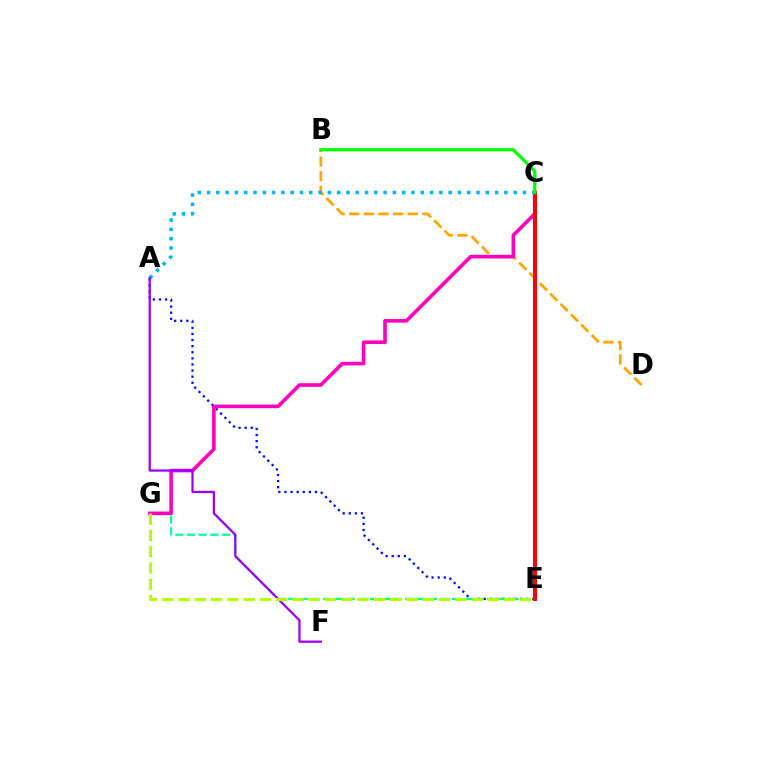{('A', 'E'): [{'color': '#0010ff', 'line_style': 'dotted', 'thickness': 1.66}], ('B', 'D'): [{'color': '#ffa500', 'line_style': 'dashed', 'thickness': 1.99}], ('E', 'G'): [{'color': '#00ff9d', 'line_style': 'dashed', 'thickness': 1.59}, {'color': '#b3ff00', 'line_style': 'dashed', 'thickness': 2.21}], ('C', 'G'): [{'color': '#ff00bd', 'line_style': 'solid', 'thickness': 2.6}], ('A', 'C'): [{'color': '#00b5ff', 'line_style': 'dotted', 'thickness': 2.52}], ('A', 'F'): [{'color': '#9b00ff', 'line_style': 'solid', 'thickness': 1.63}], ('C', 'E'): [{'color': '#ff0000', 'line_style': 'solid', 'thickness': 2.89}], ('B', 'C'): [{'color': '#08ff00', 'line_style': 'solid', 'thickness': 2.34}]}